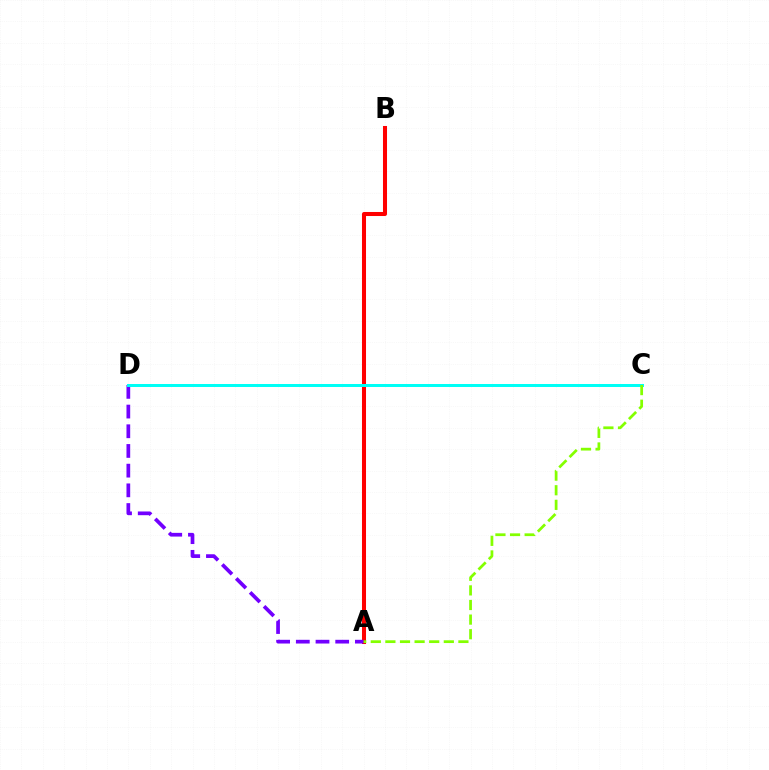{('A', 'B'): [{'color': '#ff0000', 'line_style': 'solid', 'thickness': 2.91}], ('A', 'D'): [{'color': '#7200ff', 'line_style': 'dashed', 'thickness': 2.68}], ('C', 'D'): [{'color': '#00fff6', 'line_style': 'solid', 'thickness': 2.16}], ('A', 'C'): [{'color': '#84ff00', 'line_style': 'dashed', 'thickness': 1.98}]}